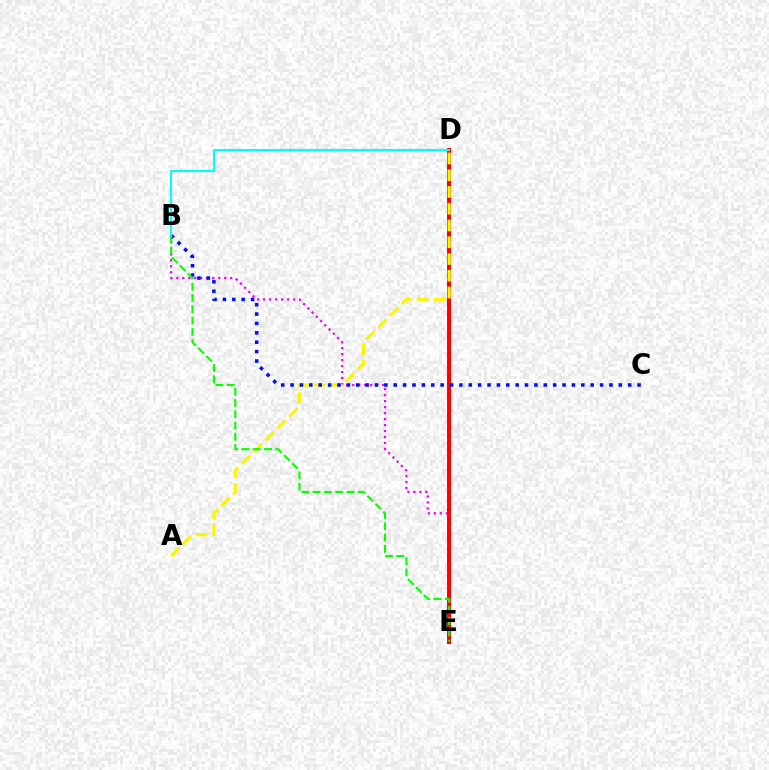{('B', 'E'): [{'color': '#ee00ff', 'line_style': 'dotted', 'thickness': 1.63}, {'color': '#08ff00', 'line_style': 'dashed', 'thickness': 1.53}], ('D', 'E'): [{'color': '#ff0000', 'line_style': 'solid', 'thickness': 2.85}], ('A', 'D'): [{'color': '#fcf500', 'line_style': 'dashed', 'thickness': 2.28}], ('B', 'C'): [{'color': '#0010ff', 'line_style': 'dotted', 'thickness': 2.55}], ('B', 'D'): [{'color': '#00fff6', 'line_style': 'solid', 'thickness': 1.51}]}